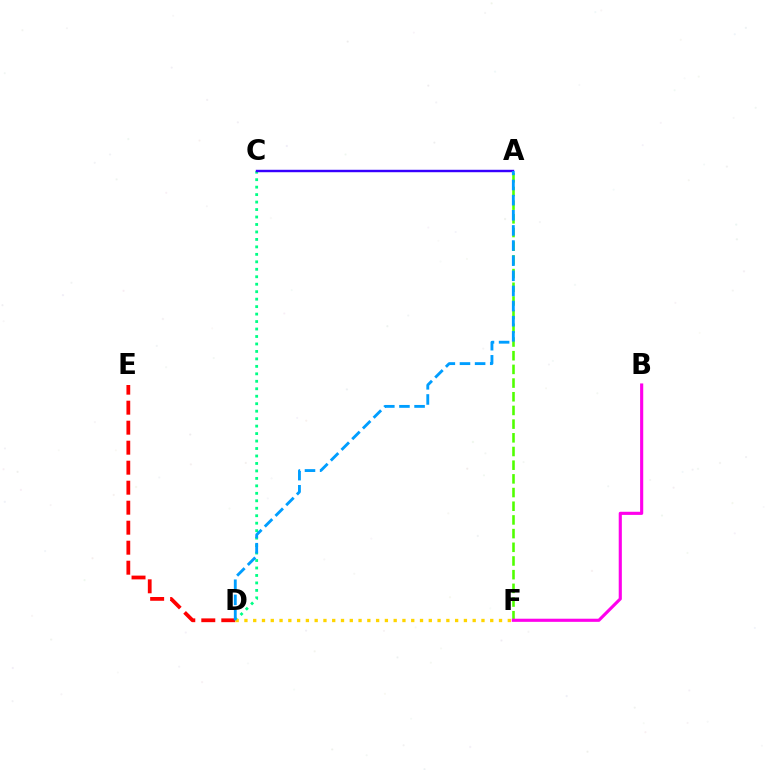{('C', 'D'): [{'color': '#00ff86', 'line_style': 'dotted', 'thickness': 2.03}], ('D', 'E'): [{'color': '#ff0000', 'line_style': 'dashed', 'thickness': 2.72}], ('A', 'C'): [{'color': '#3700ff', 'line_style': 'solid', 'thickness': 1.75}], ('D', 'F'): [{'color': '#ffd500', 'line_style': 'dotted', 'thickness': 2.39}], ('A', 'F'): [{'color': '#4fff00', 'line_style': 'dashed', 'thickness': 1.86}], ('B', 'F'): [{'color': '#ff00ed', 'line_style': 'solid', 'thickness': 2.25}], ('A', 'D'): [{'color': '#009eff', 'line_style': 'dashed', 'thickness': 2.06}]}